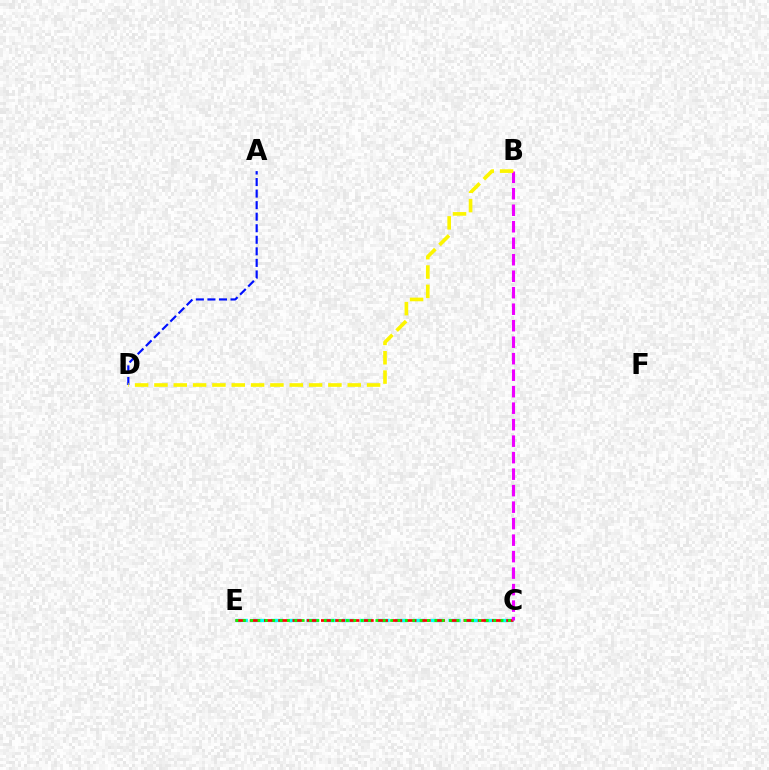{('C', 'E'): [{'color': '#00fff6', 'line_style': 'dashed', 'thickness': 2.41}, {'color': '#ff0000', 'line_style': 'dashed', 'thickness': 1.94}, {'color': '#08ff00', 'line_style': 'dotted', 'thickness': 2.0}], ('B', 'C'): [{'color': '#ee00ff', 'line_style': 'dashed', 'thickness': 2.24}], ('A', 'D'): [{'color': '#0010ff', 'line_style': 'dashed', 'thickness': 1.57}], ('B', 'D'): [{'color': '#fcf500', 'line_style': 'dashed', 'thickness': 2.63}]}